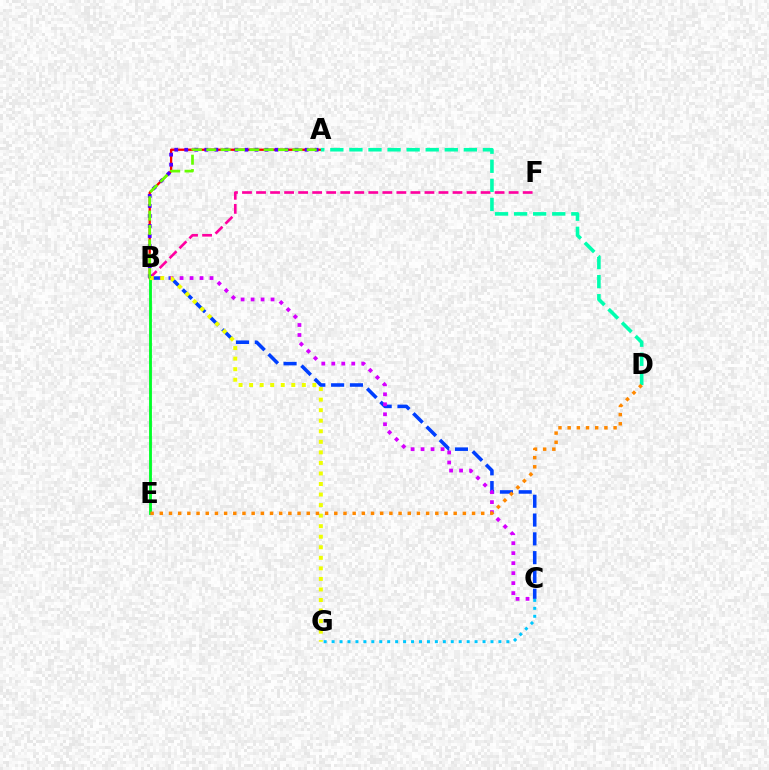{('B', 'C'): [{'color': '#003fff', 'line_style': 'dashed', 'thickness': 2.55}, {'color': '#d600ff', 'line_style': 'dotted', 'thickness': 2.71}], ('B', 'F'): [{'color': '#ff00a0', 'line_style': 'dashed', 'thickness': 1.91}], ('A', 'B'): [{'color': '#ff0000', 'line_style': 'solid', 'thickness': 1.65}, {'color': '#4f00ff', 'line_style': 'dotted', 'thickness': 2.72}, {'color': '#66ff00', 'line_style': 'dashed', 'thickness': 1.95}], ('A', 'D'): [{'color': '#00ffaf', 'line_style': 'dashed', 'thickness': 2.59}], ('B', 'E'): [{'color': '#00ff27', 'line_style': 'solid', 'thickness': 2.05}], ('B', 'G'): [{'color': '#eeff00', 'line_style': 'dotted', 'thickness': 2.87}], ('C', 'G'): [{'color': '#00c7ff', 'line_style': 'dotted', 'thickness': 2.16}], ('D', 'E'): [{'color': '#ff8800', 'line_style': 'dotted', 'thickness': 2.5}]}